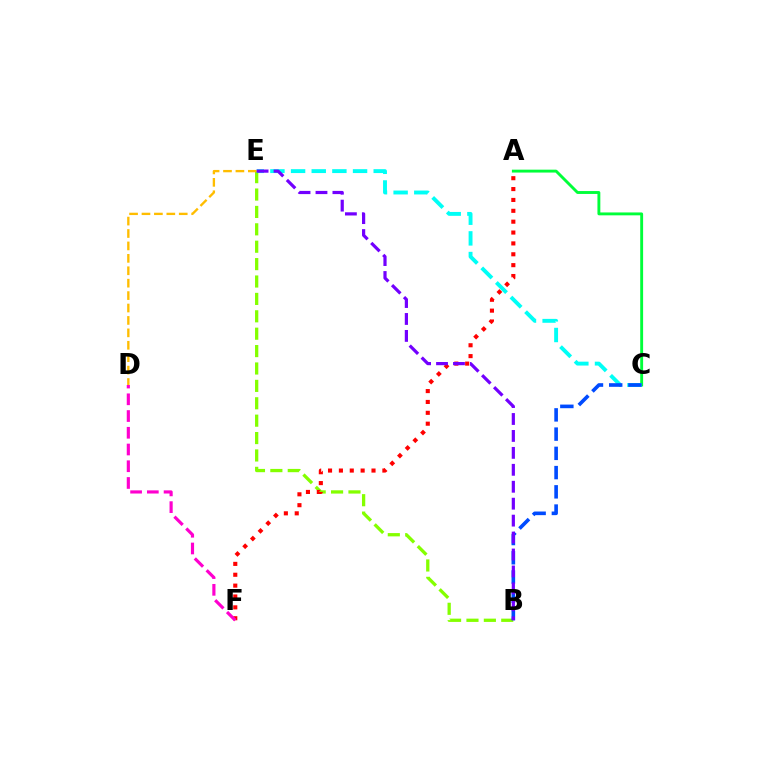{('B', 'E'): [{'color': '#84ff00', 'line_style': 'dashed', 'thickness': 2.36}, {'color': '#7200ff', 'line_style': 'dashed', 'thickness': 2.3}], ('A', 'C'): [{'color': '#00ff39', 'line_style': 'solid', 'thickness': 2.08}], ('A', 'F'): [{'color': '#ff0000', 'line_style': 'dotted', 'thickness': 2.95}], ('D', 'F'): [{'color': '#ff00cf', 'line_style': 'dashed', 'thickness': 2.27}], ('C', 'E'): [{'color': '#00fff6', 'line_style': 'dashed', 'thickness': 2.81}], ('D', 'E'): [{'color': '#ffbd00', 'line_style': 'dashed', 'thickness': 1.69}], ('B', 'C'): [{'color': '#004bff', 'line_style': 'dashed', 'thickness': 2.61}]}